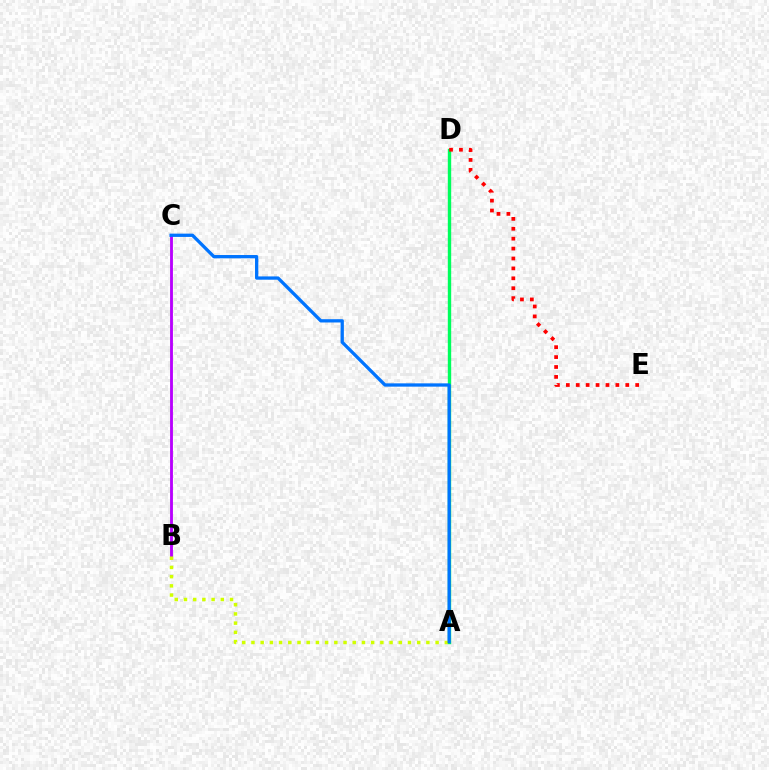{('B', 'C'): [{'color': '#b900ff', 'line_style': 'solid', 'thickness': 2.05}], ('A', 'D'): [{'color': '#00ff5c', 'line_style': 'solid', 'thickness': 2.43}], ('D', 'E'): [{'color': '#ff0000', 'line_style': 'dotted', 'thickness': 2.69}], ('A', 'B'): [{'color': '#d1ff00', 'line_style': 'dotted', 'thickness': 2.5}], ('A', 'C'): [{'color': '#0074ff', 'line_style': 'solid', 'thickness': 2.37}]}